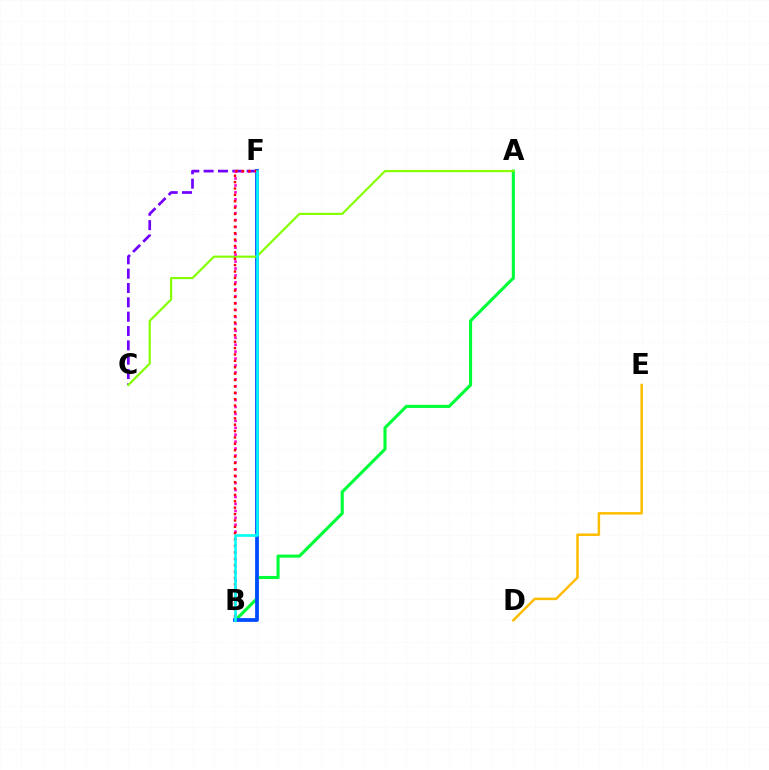{('C', 'F'): [{'color': '#7200ff', 'line_style': 'dashed', 'thickness': 1.95}], ('D', 'E'): [{'color': '#ffbd00', 'line_style': 'solid', 'thickness': 1.81}], ('A', 'B'): [{'color': '#00ff39', 'line_style': 'solid', 'thickness': 2.24}], ('B', 'F'): [{'color': '#004bff', 'line_style': 'solid', 'thickness': 2.71}, {'color': '#ff00cf', 'line_style': 'dotted', 'thickness': 1.88}, {'color': '#ff0000', 'line_style': 'dotted', 'thickness': 1.73}, {'color': '#00fff6', 'line_style': 'solid', 'thickness': 1.88}], ('A', 'C'): [{'color': '#84ff00', 'line_style': 'solid', 'thickness': 1.55}]}